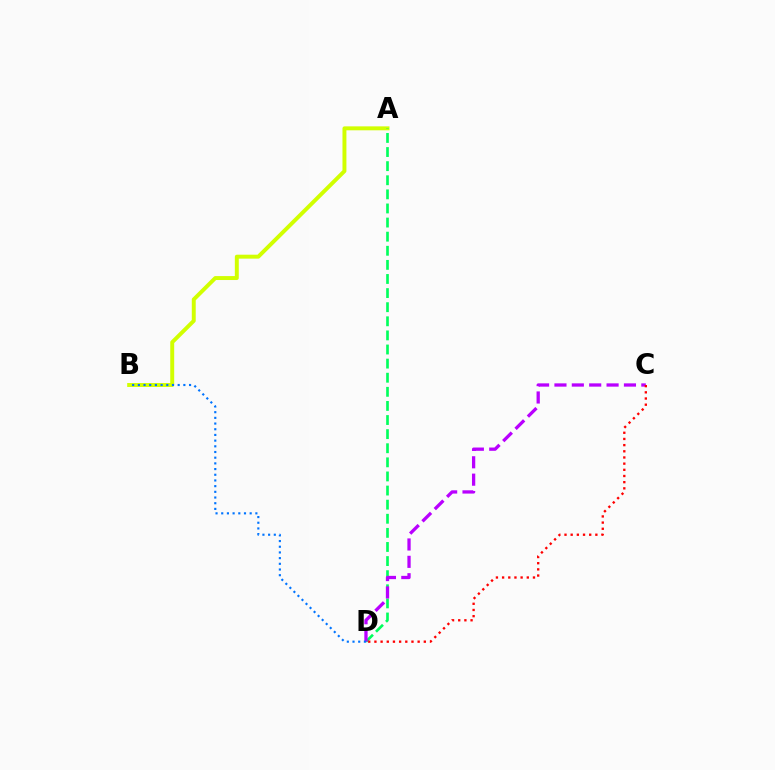{('A', 'B'): [{'color': '#d1ff00', 'line_style': 'solid', 'thickness': 2.84}], ('A', 'D'): [{'color': '#00ff5c', 'line_style': 'dashed', 'thickness': 1.92}], ('C', 'D'): [{'color': '#b900ff', 'line_style': 'dashed', 'thickness': 2.36}, {'color': '#ff0000', 'line_style': 'dotted', 'thickness': 1.68}], ('B', 'D'): [{'color': '#0074ff', 'line_style': 'dotted', 'thickness': 1.55}]}